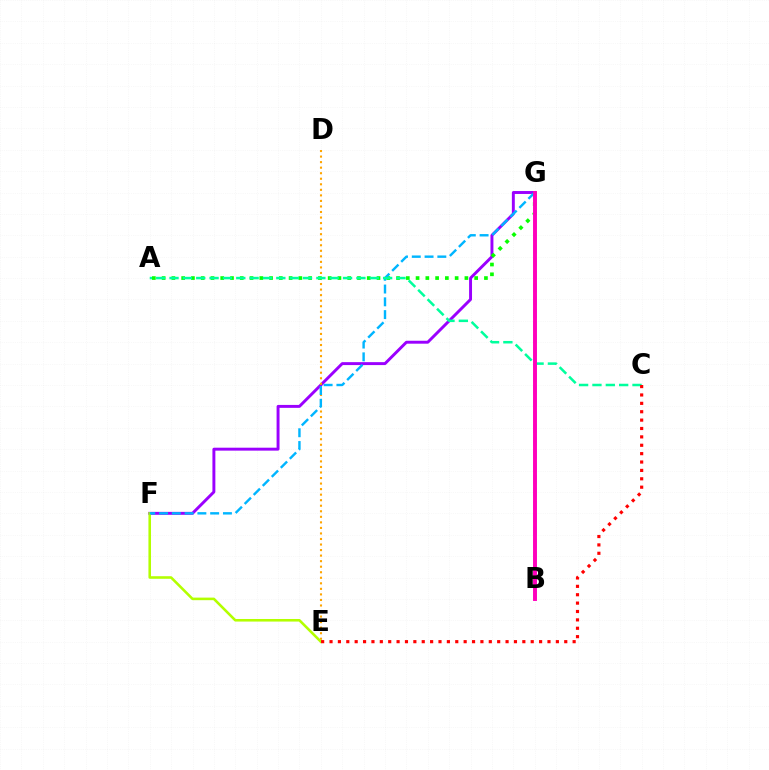{('F', 'G'): [{'color': '#9b00ff', 'line_style': 'solid', 'thickness': 2.11}, {'color': '#00b5ff', 'line_style': 'dashed', 'thickness': 1.74}], ('D', 'E'): [{'color': '#ffa500', 'line_style': 'dotted', 'thickness': 1.51}], ('B', 'G'): [{'color': '#0010ff', 'line_style': 'dashed', 'thickness': 1.74}, {'color': '#ff00bd', 'line_style': 'solid', 'thickness': 2.82}], ('A', 'G'): [{'color': '#08ff00', 'line_style': 'dotted', 'thickness': 2.65}], ('E', 'F'): [{'color': '#b3ff00', 'line_style': 'solid', 'thickness': 1.86}], ('A', 'C'): [{'color': '#00ff9d', 'line_style': 'dashed', 'thickness': 1.81}], ('C', 'E'): [{'color': '#ff0000', 'line_style': 'dotted', 'thickness': 2.28}]}